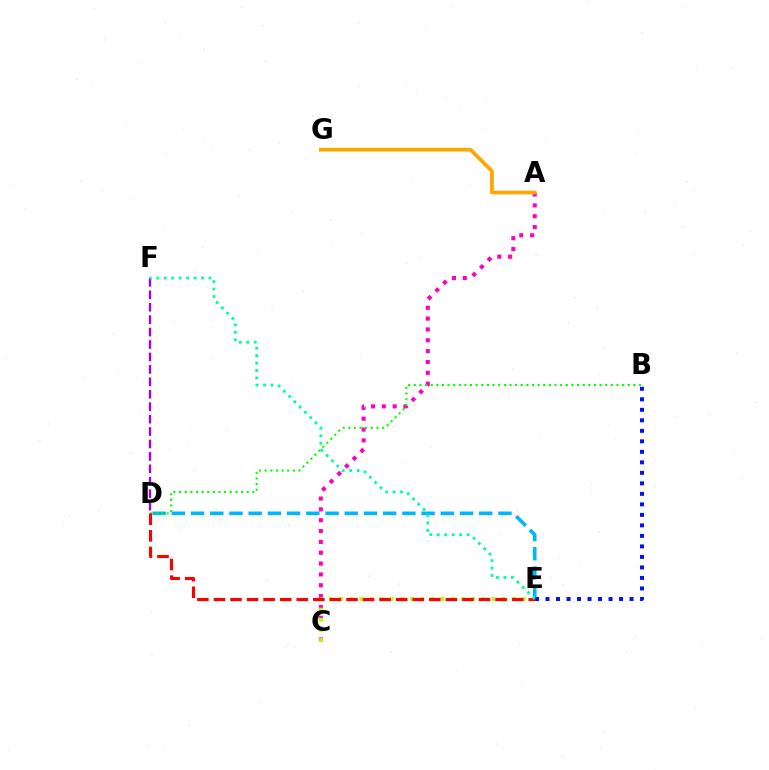{('A', 'C'): [{'color': '#ff00bd', 'line_style': 'dotted', 'thickness': 2.94}], ('D', 'E'): [{'color': '#00b5ff', 'line_style': 'dashed', 'thickness': 2.61}, {'color': '#ff0000', 'line_style': 'dashed', 'thickness': 2.25}], ('D', 'F'): [{'color': '#9b00ff', 'line_style': 'dashed', 'thickness': 1.69}], ('C', 'E'): [{'color': '#b3ff00', 'line_style': 'dotted', 'thickness': 2.76}], ('A', 'G'): [{'color': '#ffa500', 'line_style': 'solid', 'thickness': 2.65}], ('B', 'E'): [{'color': '#0010ff', 'line_style': 'dotted', 'thickness': 2.85}], ('B', 'D'): [{'color': '#08ff00', 'line_style': 'dotted', 'thickness': 1.53}], ('E', 'F'): [{'color': '#00ff9d', 'line_style': 'dotted', 'thickness': 2.02}]}